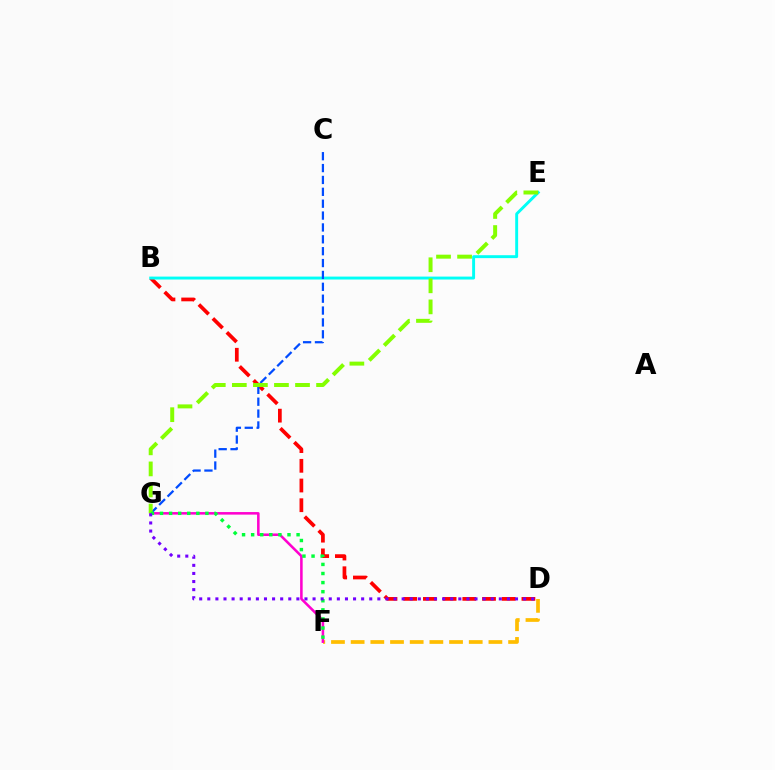{('B', 'D'): [{'color': '#ff0000', 'line_style': 'dashed', 'thickness': 2.68}], ('D', 'F'): [{'color': '#ffbd00', 'line_style': 'dashed', 'thickness': 2.67}], ('B', 'E'): [{'color': '#00fff6', 'line_style': 'solid', 'thickness': 2.11}], ('F', 'G'): [{'color': '#ff00cf', 'line_style': 'solid', 'thickness': 1.84}, {'color': '#00ff39', 'line_style': 'dotted', 'thickness': 2.47}], ('C', 'G'): [{'color': '#004bff', 'line_style': 'dashed', 'thickness': 1.61}], ('E', 'G'): [{'color': '#84ff00', 'line_style': 'dashed', 'thickness': 2.86}], ('D', 'G'): [{'color': '#7200ff', 'line_style': 'dotted', 'thickness': 2.2}]}